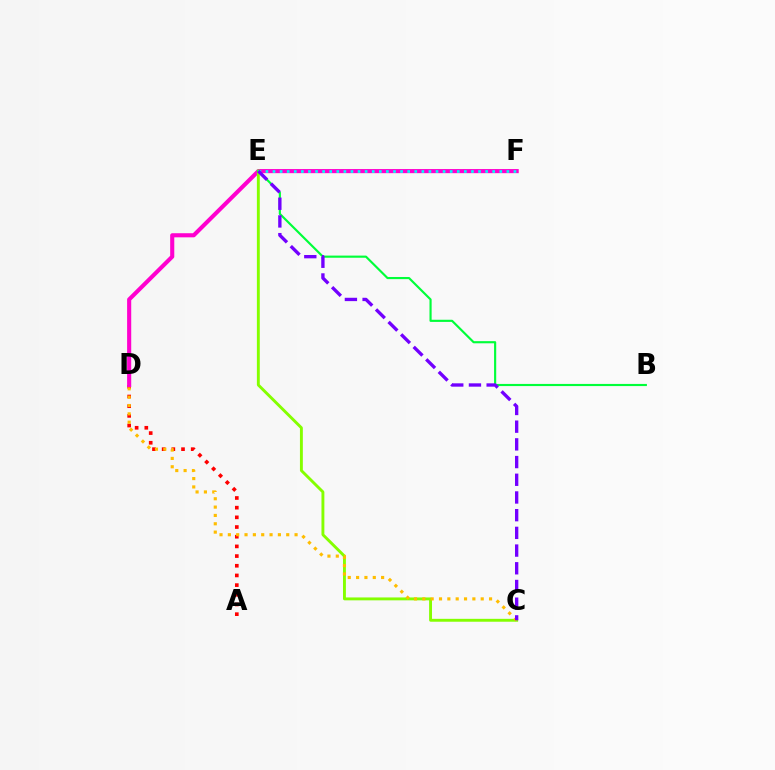{('A', 'D'): [{'color': '#ff0000', 'line_style': 'dotted', 'thickness': 2.63}], ('E', 'F'): [{'color': '#004bff', 'line_style': 'dotted', 'thickness': 1.74}, {'color': '#00fff6', 'line_style': 'dotted', 'thickness': 1.93}], ('D', 'F'): [{'color': '#ff00cf', 'line_style': 'solid', 'thickness': 2.95}], ('C', 'E'): [{'color': '#84ff00', 'line_style': 'solid', 'thickness': 2.09}, {'color': '#7200ff', 'line_style': 'dashed', 'thickness': 2.4}], ('B', 'E'): [{'color': '#00ff39', 'line_style': 'solid', 'thickness': 1.55}], ('C', 'D'): [{'color': '#ffbd00', 'line_style': 'dotted', 'thickness': 2.27}]}